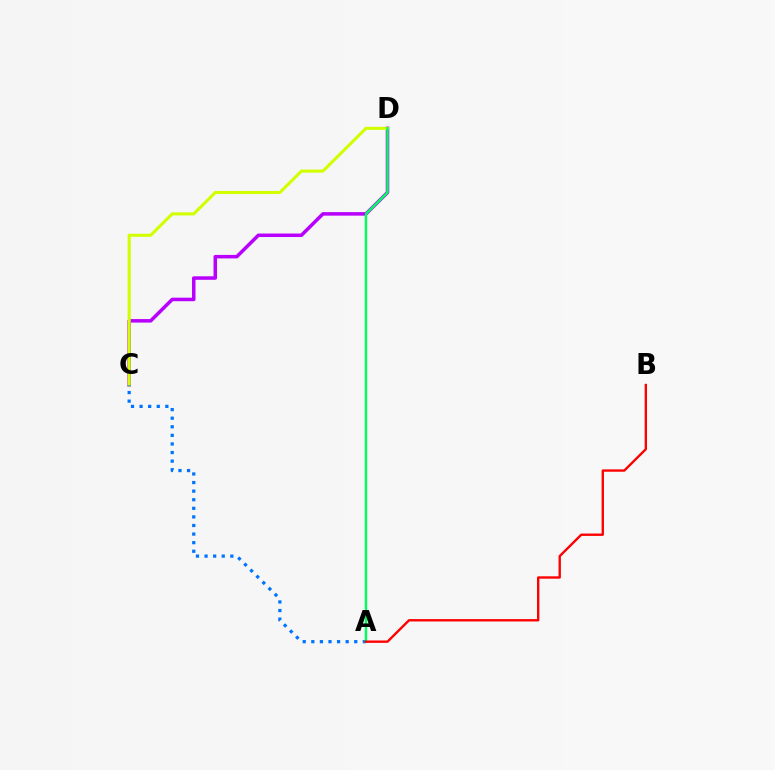{('C', 'D'): [{'color': '#b900ff', 'line_style': 'solid', 'thickness': 2.53}, {'color': '#d1ff00', 'line_style': 'solid', 'thickness': 2.22}], ('A', 'C'): [{'color': '#0074ff', 'line_style': 'dotted', 'thickness': 2.33}], ('A', 'D'): [{'color': '#00ff5c', 'line_style': 'solid', 'thickness': 1.76}], ('A', 'B'): [{'color': '#ff0000', 'line_style': 'solid', 'thickness': 1.71}]}